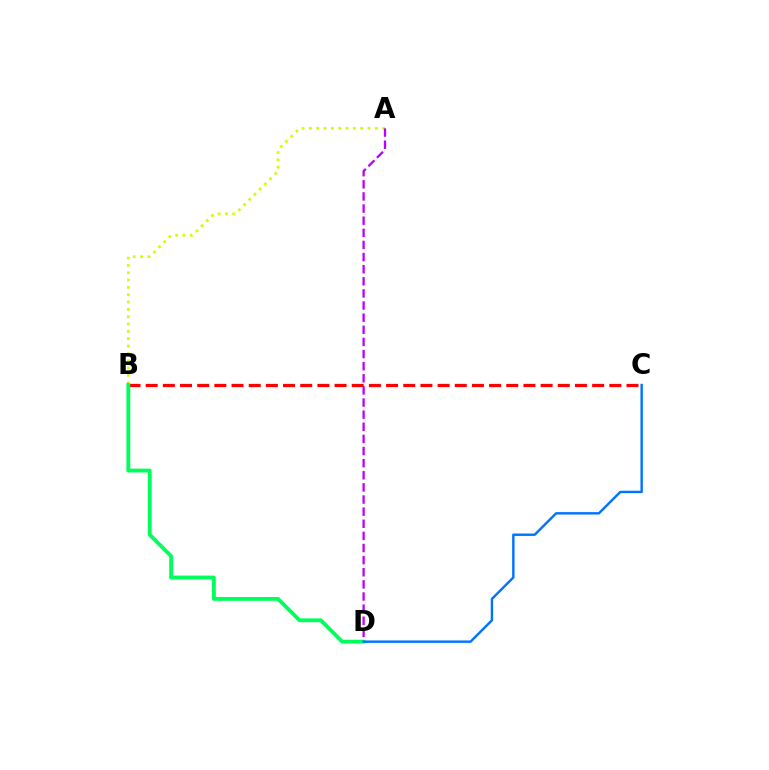{('B', 'C'): [{'color': '#ff0000', 'line_style': 'dashed', 'thickness': 2.33}], ('A', 'B'): [{'color': '#d1ff00', 'line_style': 'dotted', 'thickness': 1.99}], ('A', 'D'): [{'color': '#b900ff', 'line_style': 'dashed', 'thickness': 1.65}], ('B', 'D'): [{'color': '#00ff5c', 'line_style': 'solid', 'thickness': 2.77}], ('C', 'D'): [{'color': '#0074ff', 'line_style': 'solid', 'thickness': 1.75}]}